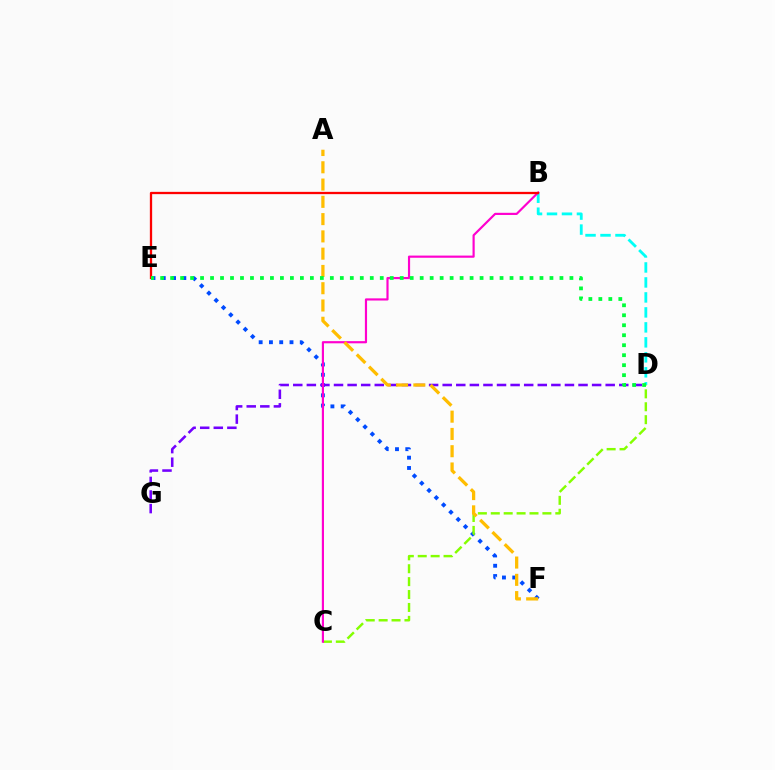{('E', 'F'): [{'color': '#004bff', 'line_style': 'dotted', 'thickness': 2.79}], ('B', 'D'): [{'color': '#00fff6', 'line_style': 'dashed', 'thickness': 2.04}], ('D', 'G'): [{'color': '#7200ff', 'line_style': 'dashed', 'thickness': 1.85}], ('C', 'D'): [{'color': '#84ff00', 'line_style': 'dashed', 'thickness': 1.75}], ('B', 'C'): [{'color': '#ff00cf', 'line_style': 'solid', 'thickness': 1.56}], ('B', 'E'): [{'color': '#ff0000', 'line_style': 'solid', 'thickness': 1.65}], ('A', 'F'): [{'color': '#ffbd00', 'line_style': 'dashed', 'thickness': 2.35}], ('D', 'E'): [{'color': '#00ff39', 'line_style': 'dotted', 'thickness': 2.71}]}